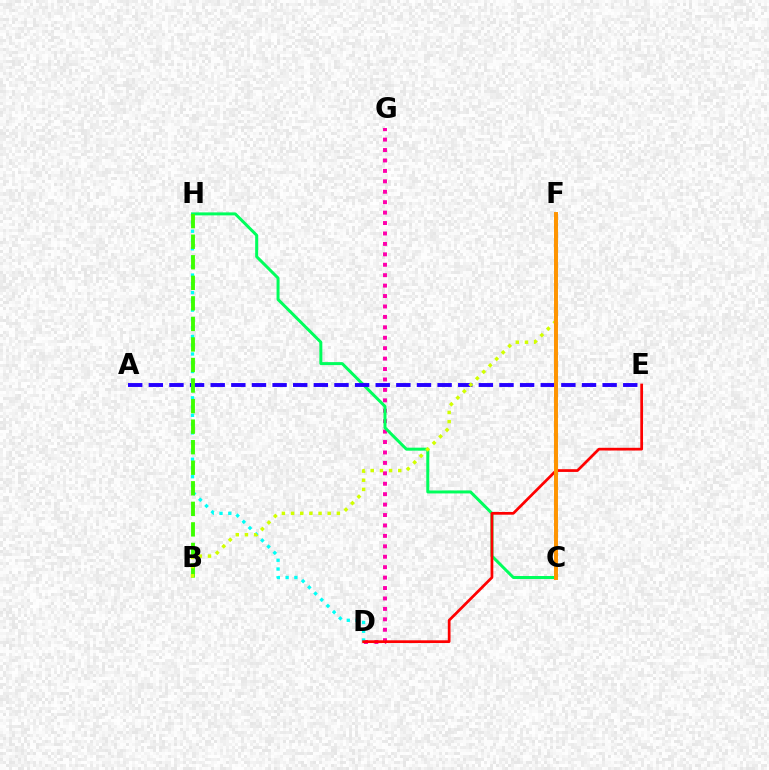{('C', 'F'): [{'color': '#0074ff', 'line_style': 'dotted', 'thickness': 2.71}, {'color': '#b900ff', 'line_style': 'dotted', 'thickness': 1.58}, {'color': '#ff9400', 'line_style': 'solid', 'thickness': 2.84}], ('D', 'G'): [{'color': '#ff00ac', 'line_style': 'dotted', 'thickness': 2.83}], ('C', 'H'): [{'color': '#00ff5c', 'line_style': 'solid', 'thickness': 2.15}], ('D', 'H'): [{'color': '#00fff6', 'line_style': 'dotted', 'thickness': 2.38}], ('A', 'E'): [{'color': '#2500ff', 'line_style': 'dashed', 'thickness': 2.8}], ('D', 'E'): [{'color': '#ff0000', 'line_style': 'solid', 'thickness': 1.97}], ('B', 'H'): [{'color': '#3dff00', 'line_style': 'dashed', 'thickness': 2.79}], ('B', 'F'): [{'color': '#d1ff00', 'line_style': 'dotted', 'thickness': 2.49}]}